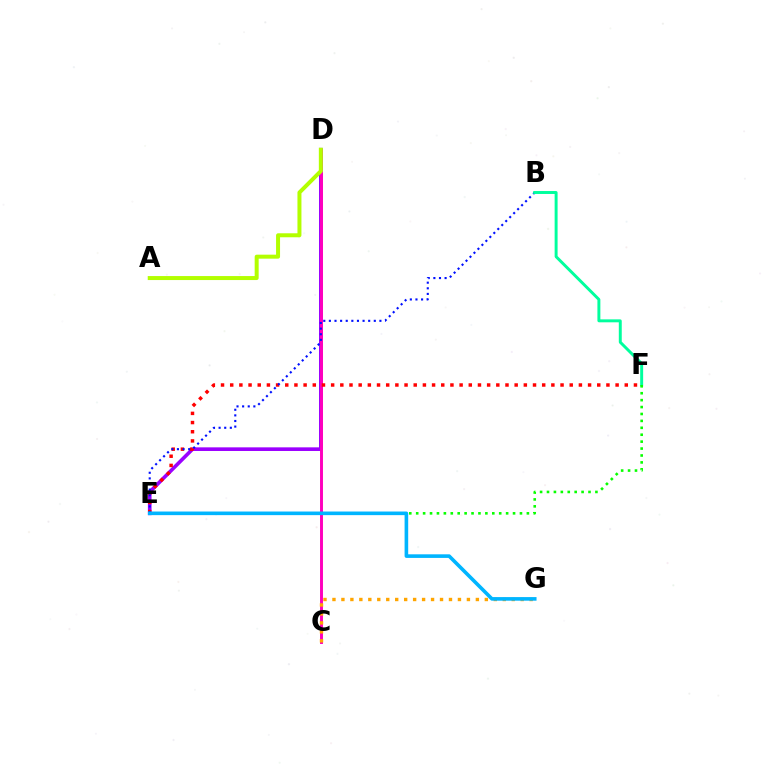{('D', 'E'): [{'color': '#9b00ff', 'line_style': 'solid', 'thickness': 2.62}], ('C', 'D'): [{'color': '#ff00bd', 'line_style': 'solid', 'thickness': 2.11}], ('E', 'F'): [{'color': '#ff0000', 'line_style': 'dotted', 'thickness': 2.49}, {'color': '#08ff00', 'line_style': 'dotted', 'thickness': 1.88}], ('C', 'G'): [{'color': '#ffa500', 'line_style': 'dotted', 'thickness': 2.44}], ('B', 'E'): [{'color': '#0010ff', 'line_style': 'dotted', 'thickness': 1.53}], ('A', 'D'): [{'color': '#b3ff00', 'line_style': 'solid', 'thickness': 2.87}], ('B', 'F'): [{'color': '#00ff9d', 'line_style': 'solid', 'thickness': 2.12}], ('E', 'G'): [{'color': '#00b5ff', 'line_style': 'solid', 'thickness': 2.6}]}